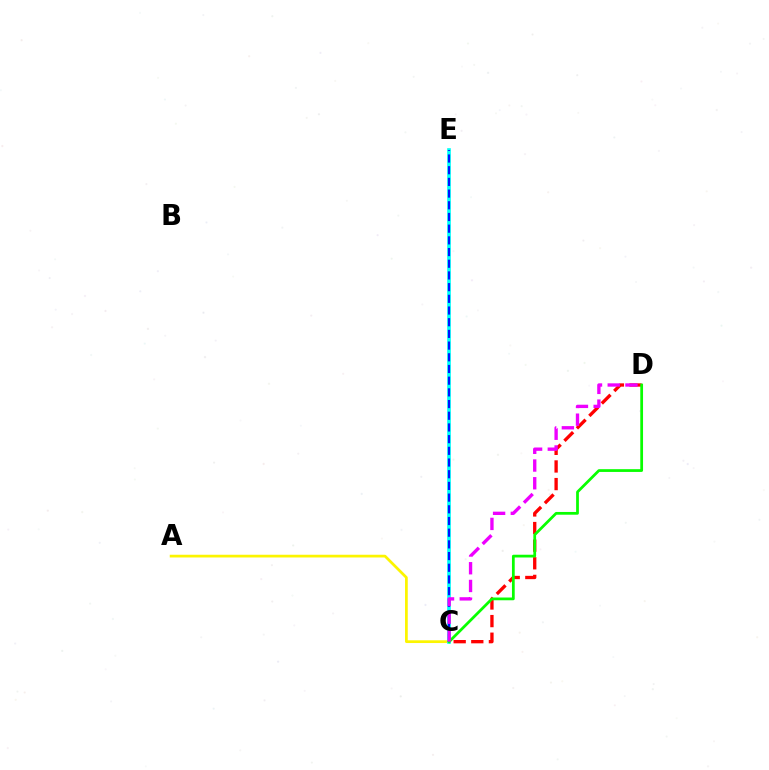{('C', 'D'): [{'color': '#ff0000', 'line_style': 'dashed', 'thickness': 2.39}, {'color': '#08ff00', 'line_style': 'solid', 'thickness': 1.98}, {'color': '#ee00ff', 'line_style': 'dashed', 'thickness': 2.41}], ('A', 'C'): [{'color': '#fcf500', 'line_style': 'solid', 'thickness': 1.97}], ('C', 'E'): [{'color': '#00fff6', 'line_style': 'solid', 'thickness': 2.63}, {'color': '#0010ff', 'line_style': 'dashed', 'thickness': 1.59}]}